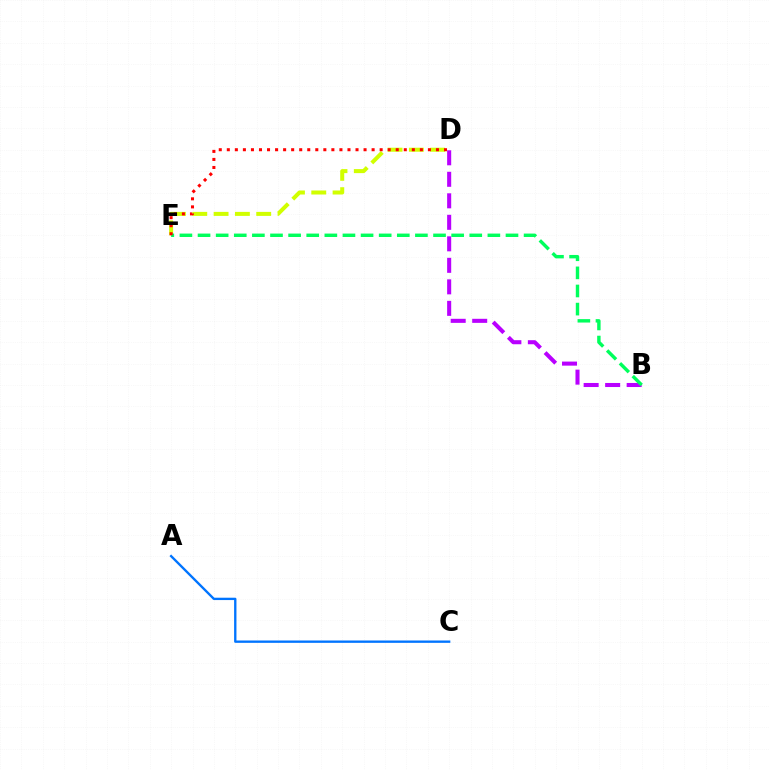{('A', 'C'): [{'color': '#0074ff', 'line_style': 'solid', 'thickness': 1.69}], ('D', 'E'): [{'color': '#d1ff00', 'line_style': 'dashed', 'thickness': 2.89}, {'color': '#ff0000', 'line_style': 'dotted', 'thickness': 2.19}], ('B', 'D'): [{'color': '#b900ff', 'line_style': 'dashed', 'thickness': 2.92}], ('B', 'E'): [{'color': '#00ff5c', 'line_style': 'dashed', 'thickness': 2.46}]}